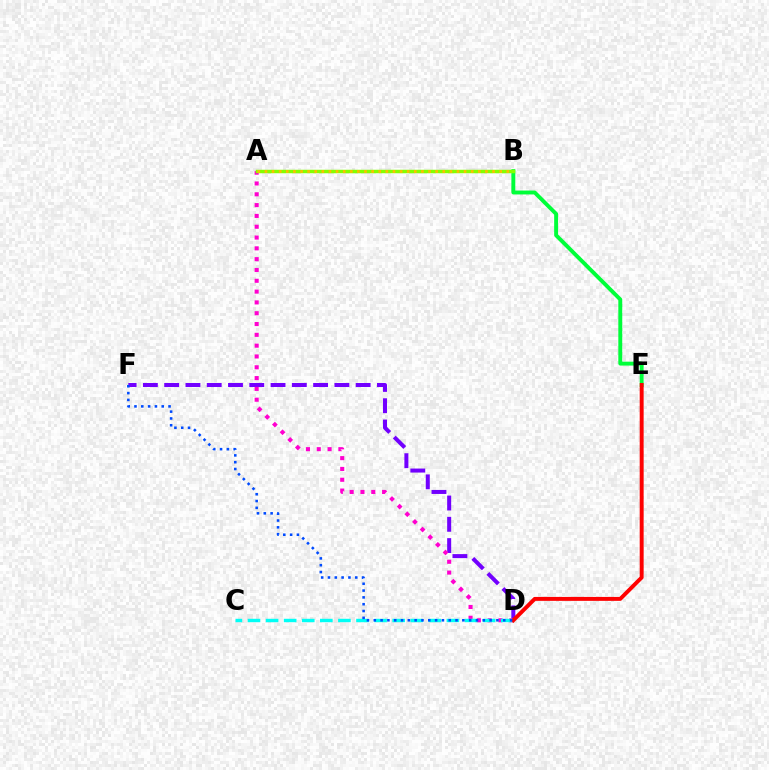{('B', 'E'): [{'color': '#00ff39', 'line_style': 'solid', 'thickness': 2.82}], ('D', 'F'): [{'color': '#7200ff', 'line_style': 'dashed', 'thickness': 2.89}, {'color': '#004bff', 'line_style': 'dotted', 'thickness': 1.85}], ('A', 'D'): [{'color': '#ff00cf', 'line_style': 'dotted', 'thickness': 2.94}], ('C', 'D'): [{'color': '#00fff6', 'line_style': 'dashed', 'thickness': 2.46}], ('A', 'B'): [{'color': '#84ff00', 'line_style': 'solid', 'thickness': 2.5}, {'color': '#ffbd00', 'line_style': 'dotted', 'thickness': 1.93}], ('D', 'E'): [{'color': '#ff0000', 'line_style': 'solid', 'thickness': 2.83}]}